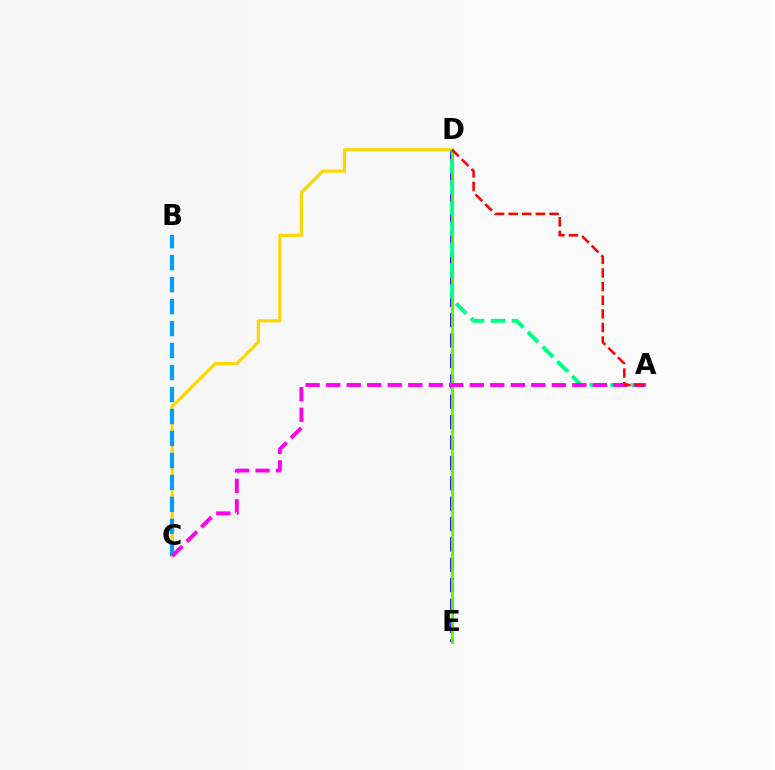{('C', 'D'): [{'color': '#ffd500', 'line_style': 'solid', 'thickness': 2.28}], ('D', 'E'): [{'color': '#3700ff', 'line_style': 'dashed', 'thickness': 2.77}, {'color': '#4fff00', 'line_style': 'solid', 'thickness': 2.03}], ('B', 'C'): [{'color': '#009eff', 'line_style': 'dashed', 'thickness': 2.99}], ('A', 'D'): [{'color': '#00ff86', 'line_style': 'dashed', 'thickness': 2.84}, {'color': '#ff0000', 'line_style': 'dashed', 'thickness': 1.85}], ('A', 'C'): [{'color': '#ff00ed', 'line_style': 'dashed', 'thickness': 2.79}]}